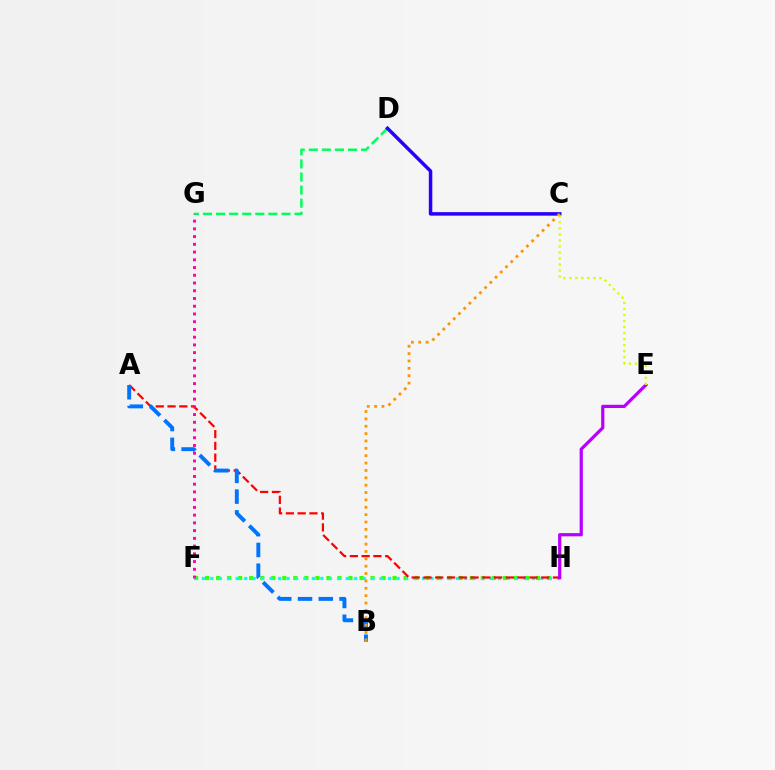{('D', 'G'): [{'color': '#00ff5c', 'line_style': 'dashed', 'thickness': 1.78}], ('F', 'H'): [{'color': '#3dff00', 'line_style': 'dotted', 'thickness': 3.0}, {'color': '#00fff6', 'line_style': 'dotted', 'thickness': 2.3}], ('C', 'D'): [{'color': '#2500ff', 'line_style': 'solid', 'thickness': 2.52}], ('A', 'H'): [{'color': '#ff0000', 'line_style': 'dashed', 'thickness': 1.6}], ('E', 'H'): [{'color': '#b900ff', 'line_style': 'solid', 'thickness': 2.32}], ('A', 'B'): [{'color': '#0074ff', 'line_style': 'dashed', 'thickness': 2.82}], ('B', 'C'): [{'color': '#ff9400', 'line_style': 'dotted', 'thickness': 2.0}], ('C', 'E'): [{'color': '#d1ff00', 'line_style': 'dotted', 'thickness': 1.64}], ('F', 'G'): [{'color': '#ff00ac', 'line_style': 'dotted', 'thickness': 2.1}]}